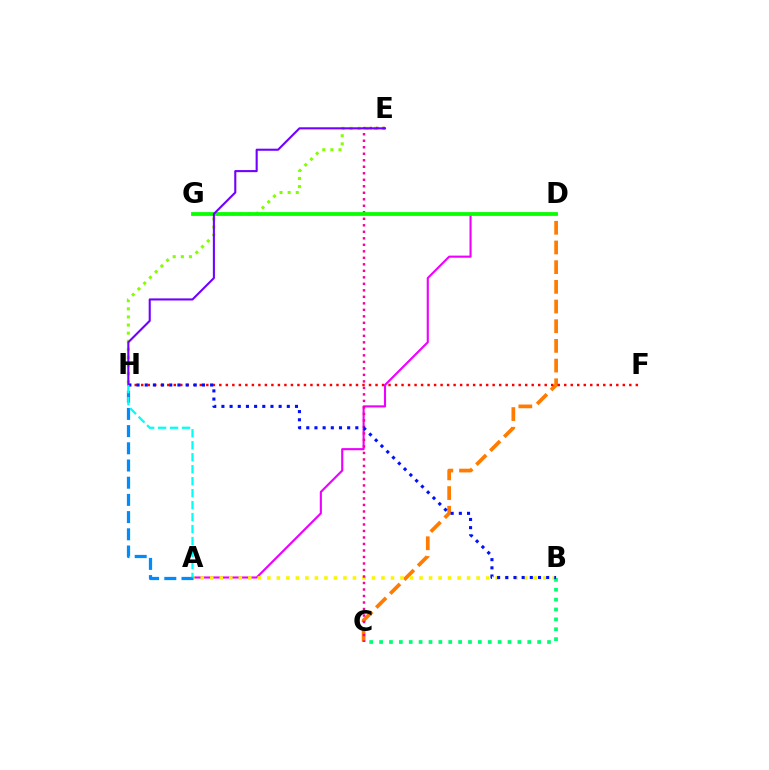{('C', 'D'): [{'color': '#ff7c00', 'line_style': 'dashed', 'thickness': 2.67}], ('F', 'H'): [{'color': '#ff0000', 'line_style': 'dotted', 'thickness': 1.77}], ('E', 'H'): [{'color': '#84ff00', 'line_style': 'dotted', 'thickness': 2.2}, {'color': '#7200ff', 'line_style': 'solid', 'thickness': 1.51}], ('A', 'D'): [{'color': '#ee00ff', 'line_style': 'solid', 'thickness': 1.52}], ('A', 'B'): [{'color': '#fcf500', 'line_style': 'dotted', 'thickness': 2.58}], ('C', 'E'): [{'color': '#ff0094', 'line_style': 'dotted', 'thickness': 1.77}], ('A', 'H'): [{'color': '#008cff', 'line_style': 'dashed', 'thickness': 2.34}, {'color': '#00fff6', 'line_style': 'dashed', 'thickness': 1.63}], ('B', 'C'): [{'color': '#00ff74', 'line_style': 'dotted', 'thickness': 2.68}], ('D', 'G'): [{'color': '#08ff00', 'line_style': 'solid', 'thickness': 2.72}], ('B', 'H'): [{'color': '#0010ff', 'line_style': 'dotted', 'thickness': 2.22}]}